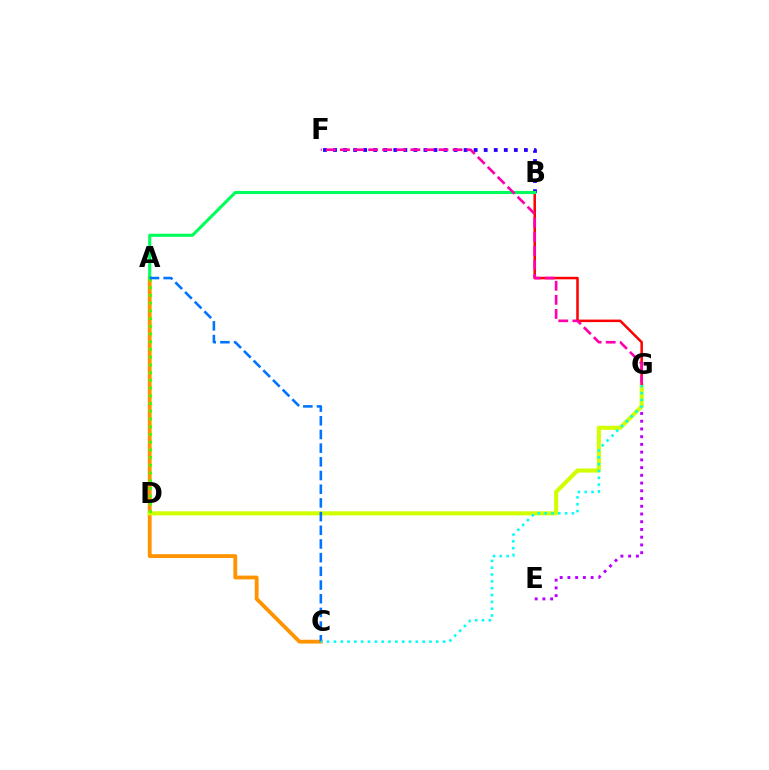{('B', 'F'): [{'color': '#2500ff', 'line_style': 'dotted', 'thickness': 2.73}], ('B', 'G'): [{'color': '#ff0000', 'line_style': 'solid', 'thickness': 1.81}], ('E', 'G'): [{'color': '#b900ff', 'line_style': 'dotted', 'thickness': 2.1}], ('A', 'C'): [{'color': '#ff9400', 'line_style': 'solid', 'thickness': 2.76}, {'color': '#0074ff', 'line_style': 'dashed', 'thickness': 1.86}], ('A', 'B'): [{'color': '#00ff5c', 'line_style': 'solid', 'thickness': 2.23}], ('D', 'G'): [{'color': '#d1ff00', 'line_style': 'solid', 'thickness': 2.95}], ('A', 'D'): [{'color': '#3dff00', 'line_style': 'dotted', 'thickness': 2.1}], ('C', 'G'): [{'color': '#00fff6', 'line_style': 'dotted', 'thickness': 1.85}], ('F', 'G'): [{'color': '#ff00ac', 'line_style': 'dashed', 'thickness': 1.91}]}